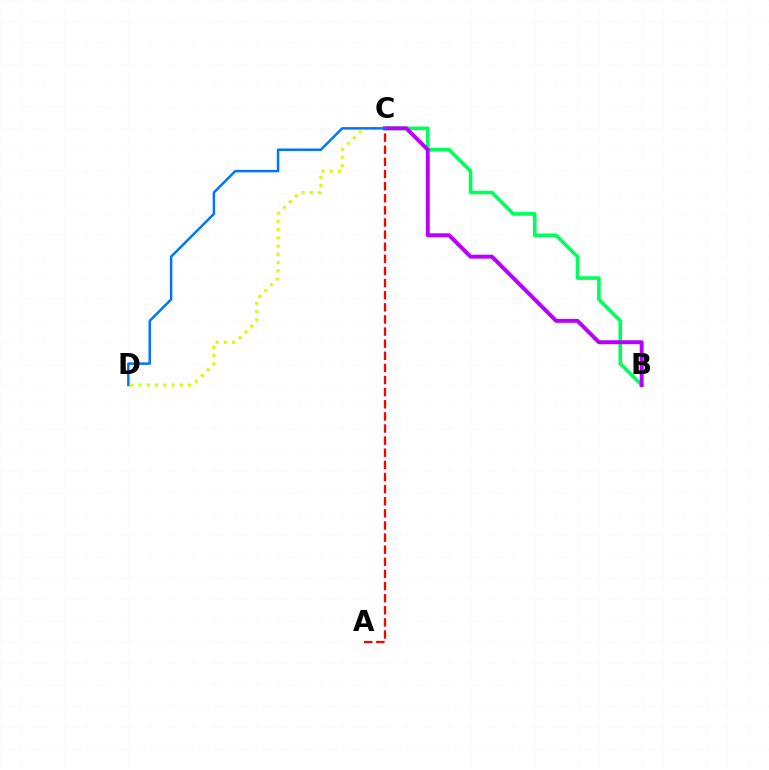{('B', 'C'): [{'color': '#00ff5c', 'line_style': 'solid', 'thickness': 2.61}, {'color': '#b900ff', 'line_style': 'solid', 'thickness': 2.85}], ('C', 'D'): [{'color': '#d1ff00', 'line_style': 'dotted', 'thickness': 2.24}, {'color': '#0074ff', 'line_style': 'solid', 'thickness': 1.78}], ('A', 'C'): [{'color': '#ff0000', 'line_style': 'dashed', 'thickness': 1.65}]}